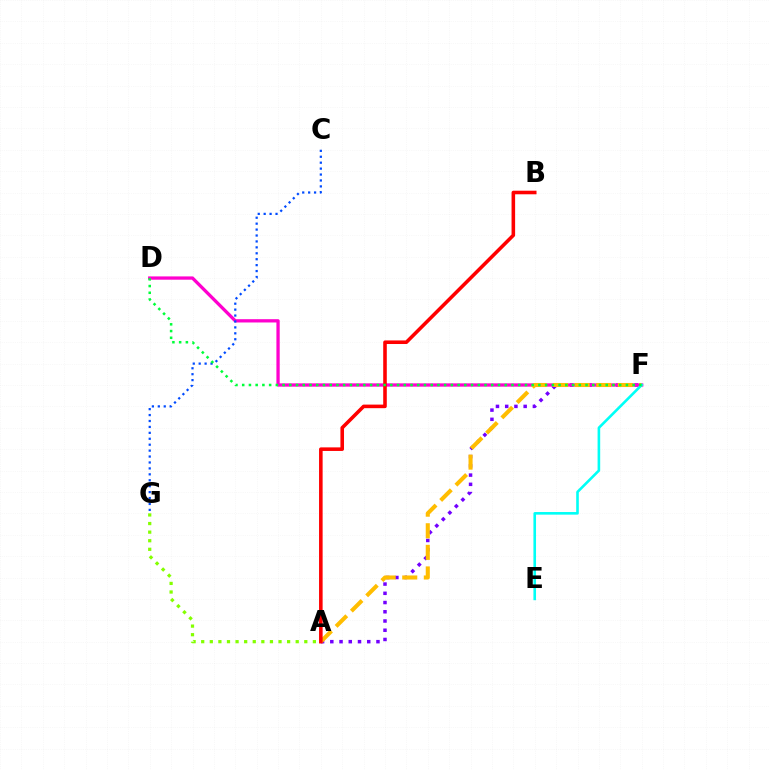{('A', 'F'): [{'color': '#7200ff', 'line_style': 'dotted', 'thickness': 2.51}, {'color': '#ffbd00', 'line_style': 'dashed', 'thickness': 2.93}], ('D', 'F'): [{'color': '#ff00cf', 'line_style': 'solid', 'thickness': 2.37}, {'color': '#00ff39', 'line_style': 'dotted', 'thickness': 1.83}], ('A', 'B'): [{'color': '#ff0000', 'line_style': 'solid', 'thickness': 2.57}], ('A', 'G'): [{'color': '#84ff00', 'line_style': 'dotted', 'thickness': 2.33}], ('C', 'G'): [{'color': '#004bff', 'line_style': 'dotted', 'thickness': 1.61}], ('E', 'F'): [{'color': '#00fff6', 'line_style': 'solid', 'thickness': 1.88}]}